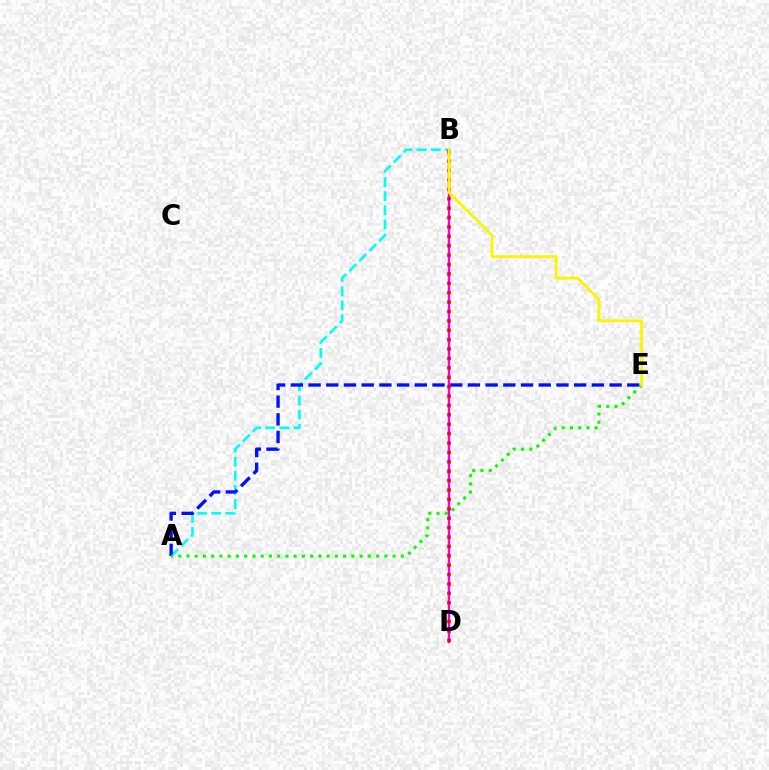{('A', 'B'): [{'color': '#00fff6', 'line_style': 'dashed', 'thickness': 1.92}], ('A', 'E'): [{'color': '#0010ff', 'line_style': 'dashed', 'thickness': 2.41}, {'color': '#08ff00', 'line_style': 'dotted', 'thickness': 2.24}], ('B', 'D'): [{'color': '#ee00ff', 'line_style': 'solid', 'thickness': 1.68}, {'color': '#ff0000', 'line_style': 'dotted', 'thickness': 2.55}], ('B', 'E'): [{'color': '#fcf500', 'line_style': 'solid', 'thickness': 2.05}]}